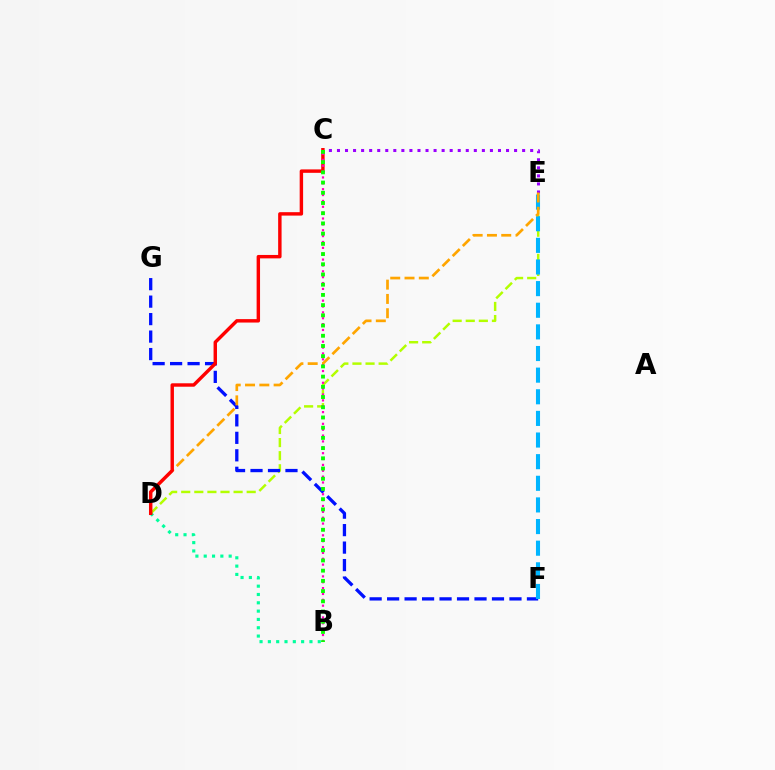{('B', 'D'): [{'color': '#00ff9d', 'line_style': 'dotted', 'thickness': 2.26}], ('D', 'E'): [{'color': '#b3ff00', 'line_style': 'dashed', 'thickness': 1.78}, {'color': '#ffa500', 'line_style': 'dashed', 'thickness': 1.94}], ('F', 'G'): [{'color': '#0010ff', 'line_style': 'dashed', 'thickness': 2.37}], ('C', 'E'): [{'color': '#9b00ff', 'line_style': 'dotted', 'thickness': 2.19}], ('E', 'F'): [{'color': '#00b5ff', 'line_style': 'dashed', 'thickness': 2.94}], ('C', 'D'): [{'color': '#ff0000', 'line_style': 'solid', 'thickness': 2.47}], ('B', 'C'): [{'color': '#ff00bd', 'line_style': 'dotted', 'thickness': 1.59}, {'color': '#08ff00', 'line_style': 'dotted', 'thickness': 2.77}]}